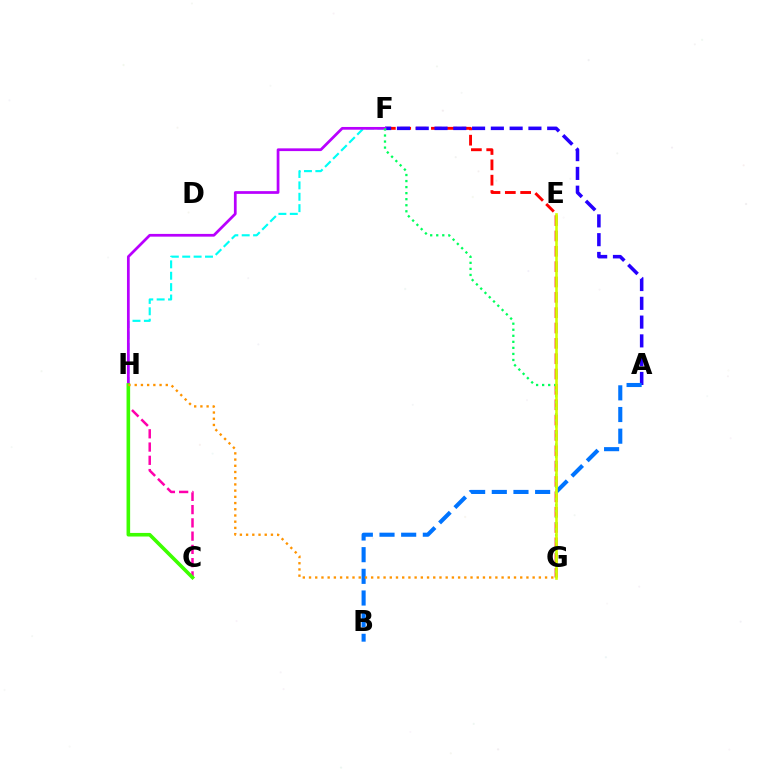{('F', 'H'): [{'color': '#00fff6', 'line_style': 'dashed', 'thickness': 1.55}, {'color': '#b900ff', 'line_style': 'solid', 'thickness': 1.97}], ('C', 'H'): [{'color': '#ff00ac', 'line_style': 'dashed', 'thickness': 1.8}, {'color': '#3dff00', 'line_style': 'solid', 'thickness': 2.59}], ('F', 'G'): [{'color': '#ff0000', 'line_style': 'dashed', 'thickness': 2.08}, {'color': '#00ff5c', 'line_style': 'dotted', 'thickness': 1.64}], ('A', 'F'): [{'color': '#2500ff', 'line_style': 'dashed', 'thickness': 2.55}], ('A', 'B'): [{'color': '#0074ff', 'line_style': 'dashed', 'thickness': 2.94}], ('G', 'H'): [{'color': '#ff9400', 'line_style': 'dotted', 'thickness': 1.69}], ('E', 'G'): [{'color': '#d1ff00', 'line_style': 'solid', 'thickness': 1.88}]}